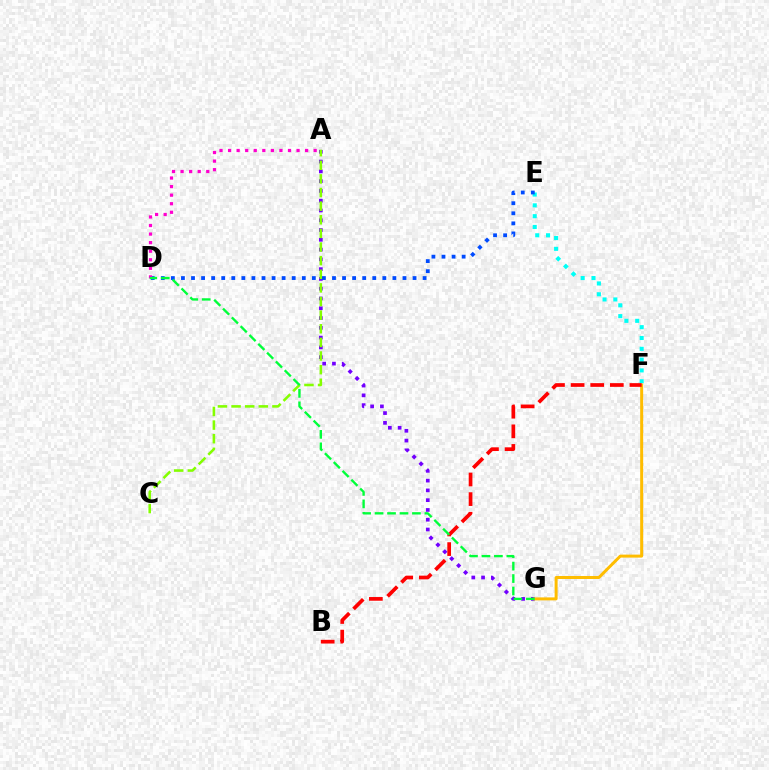{('A', 'G'): [{'color': '#7200ff', 'line_style': 'dotted', 'thickness': 2.66}], ('A', 'C'): [{'color': '#84ff00', 'line_style': 'dashed', 'thickness': 1.85}], ('E', 'F'): [{'color': '#00fff6', 'line_style': 'dotted', 'thickness': 2.94}], ('D', 'E'): [{'color': '#004bff', 'line_style': 'dotted', 'thickness': 2.74}], ('A', 'D'): [{'color': '#ff00cf', 'line_style': 'dotted', 'thickness': 2.33}], ('F', 'G'): [{'color': '#ffbd00', 'line_style': 'solid', 'thickness': 2.15}], ('B', 'F'): [{'color': '#ff0000', 'line_style': 'dashed', 'thickness': 2.66}], ('D', 'G'): [{'color': '#00ff39', 'line_style': 'dashed', 'thickness': 1.69}]}